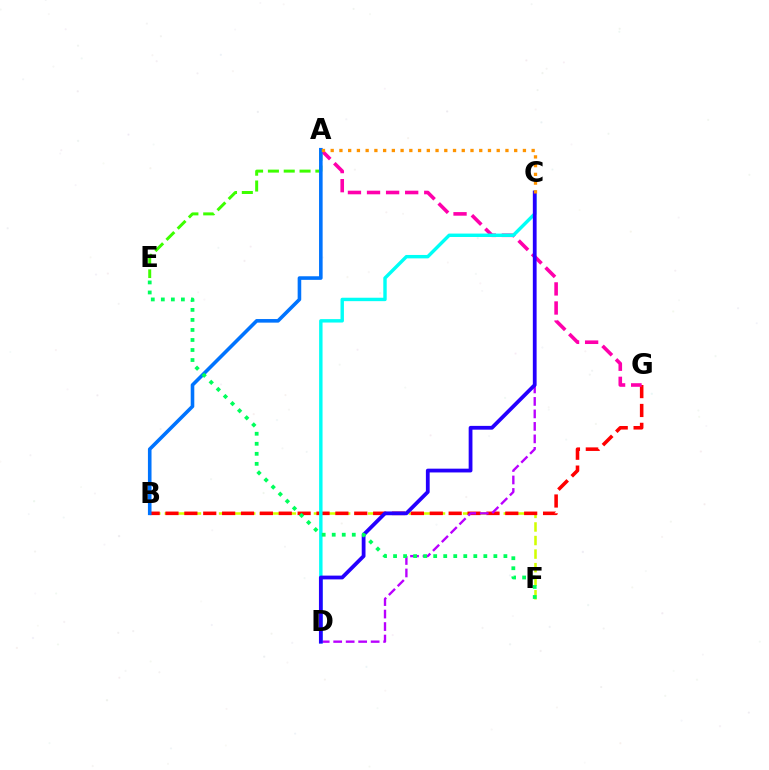{('B', 'F'): [{'color': '#d1ff00', 'line_style': 'dashed', 'thickness': 1.84}], ('B', 'G'): [{'color': '#ff0000', 'line_style': 'dashed', 'thickness': 2.56}], ('C', 'D'): [{'color': '#b900ff', 'line_style': 'dashed', 'thickness': 1.7}, {'color': '#00fff6', 'line_style': 'solid', 'thickness': 2.46}, {'color': '#2500ff', 'line_style': 'solid', 'thickness': 2.72}], ('A', 'E'): [{'color': '#3dff00', 'line_style': 'dashed', 'thickness': 2.15}], ('A', 'G'): [{'color': '#ff00ac', 'line_style': 'dashed', 'thickness': 2.59}], ('A', 'B'): [{'color': '#0074ff', 'line_style': 'solid', 'thickness': 2.59}], ('A', 'C'): [{'color': '#ff9400', 'line_style': 'dotted', 'thickness': 2.37}], ('E', 'F'): [{'color': '#00ff5c', 'line_style': 'dotted', 'thickness': 2.73}]}